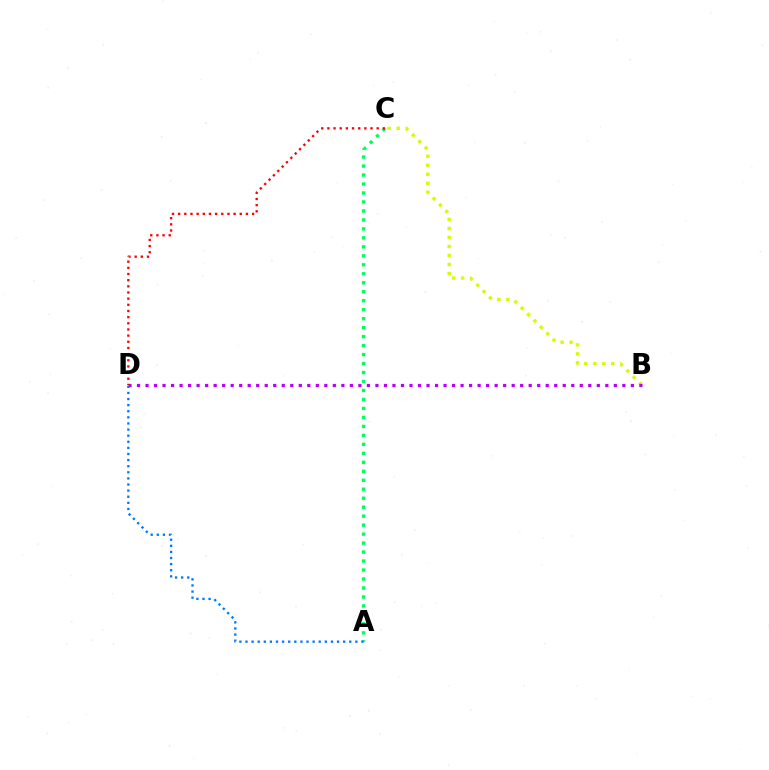{('A', 'C'): [{'color': '#00ff5c', 'line_style': 'dotted', 'thickness': 2.44}], ('B', 'C'): [{'color': '#d1ff00', 'line_style': 'dotted', 'thickness': 2.45}], ('B', 'D'): [{'color': '#b900ff', 'line_style': 'dotted', 'thickness': 2.31}], ('A', 'D'): [{'color': '#0074ff', 'line_style': 'dotted', 'thickness': 1.66}], ('C', 'D'): [{'color': '#ff0000', 'line_style': 'dotted', 'thickness': 1.67}]}